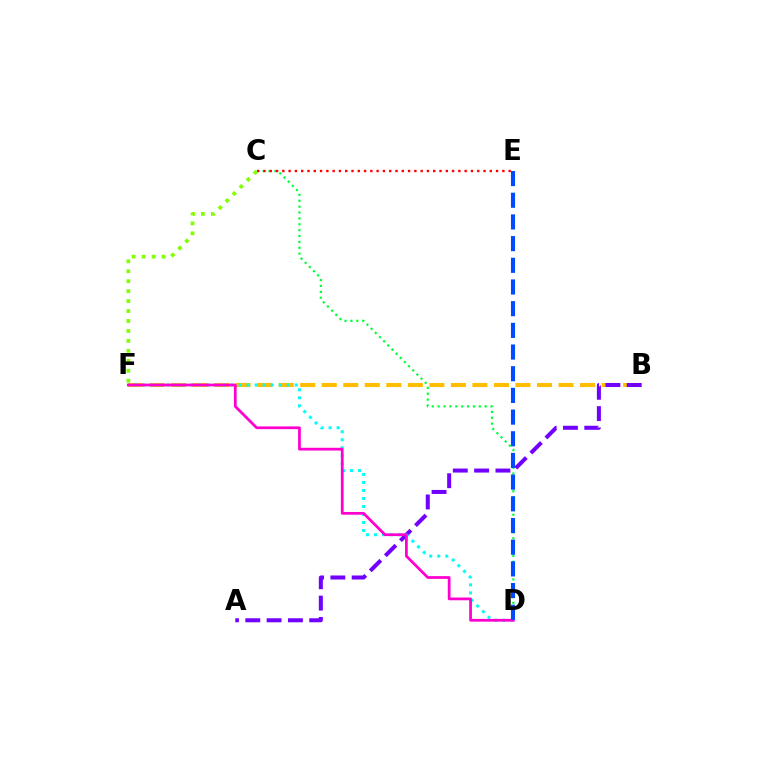{('B', 'F'): [{'color': '#ffbd00', 'line_style': 'dashed', 'thickness': 2.92}], ('A', 'B'): [{'color': '#7200ff', 'line_style': 'dashed', 'thickness': 2.9}], ('D', 'F'): [{'color': '#00fff6', 'line_style': 'dotted', 'thickness': 2.18}, {'color': '#ff00cf', 'line_style': 'solid', 'thickness': 1.99}], ('C', 'D'): [{'color': '#00ff39', 'line_style': 'dotted', 'thickness': 1.6}], ('D', 'E'): [{'color': '#004bff', 'line_style': 'dashed', 'thickness': 2.95}], ('C', 'E'): [{'color': '#ff0000', 'line_style': 'dotted', 'thickness': 1.71}], ('C', 'F'): [{'color': '#84ff00', 'line_style': 'dotted', 'thickness': 2.7}]}